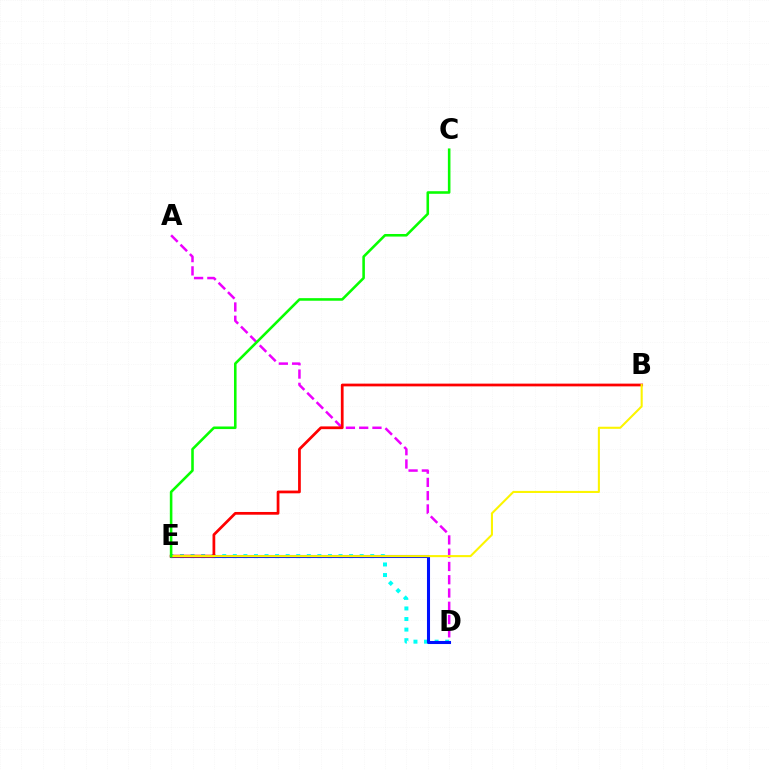{('D', 'E'): [{'color': '#00fff6', 'line_style': 'dotted', 'thickness': 2.87}, {'color': '#0010ff', 'line_style': 'solid', 'thickness': 2.21}], ('A', 'D'): [{'color': '#ee00ff', 'line_style': 'dashed', 'thickness': 1.8}], ('B', 'E'): [{'color': '#ff0000', 'line_style': 'solid', 'thickness': 1.97}, {'color': '#fcf500', 'line_style': 'solid', 'thickness': 1.5}], ('C', 'E'): [{'color': '#08ff00', 'line_style': 'solid', 'thickness': 1.85}]}